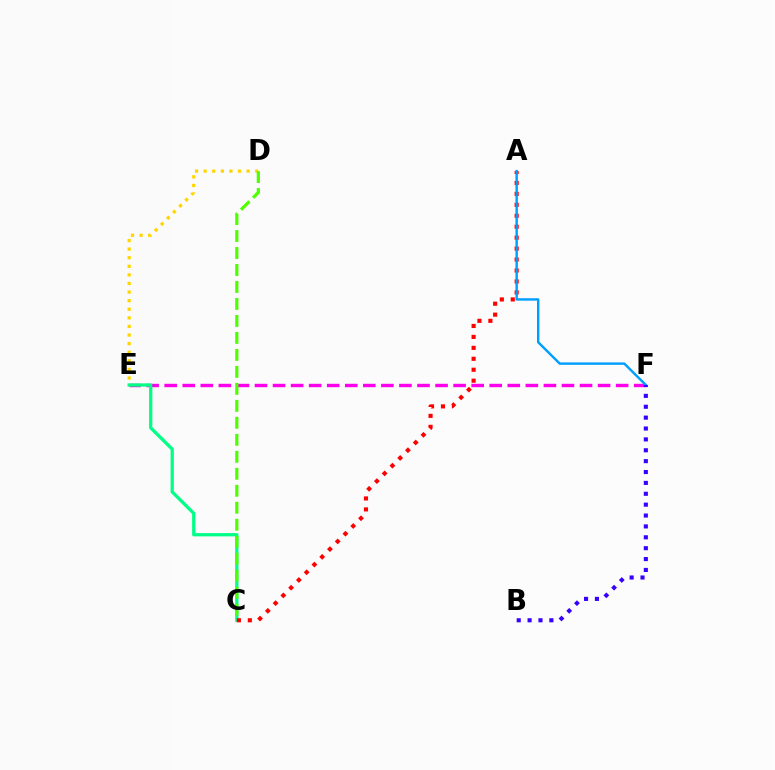{('E', 'F'): [{'color': '#ff00ed', 'line_style': 'dashed', 'thickness': 2.45}], ('C', 'E'): [{'color': '#00ff86', 'line_style': 'solid', 'thickness': 2.36}], ('D', 'E'): [{'color': '#ffd500', 'line_style': 'dotted', 'thickness': 2.33}], ('C', 'D'): [{'color': '#4fff00', 'line_style': 'dashed', 'thickness': 2.31}], ('A', 'C'): [{'color': '#ff0000', 'line_style': 'dotted', 'thickness': 2.97}], ('A', 'F'): [{'color': '#009eff', 'line_style': 'solid', 'thickness': 1.74}], ('B', 'F'): [{'color': '#3700ff', 'line_style': 'dotted', 'thickness': 2.96}]}